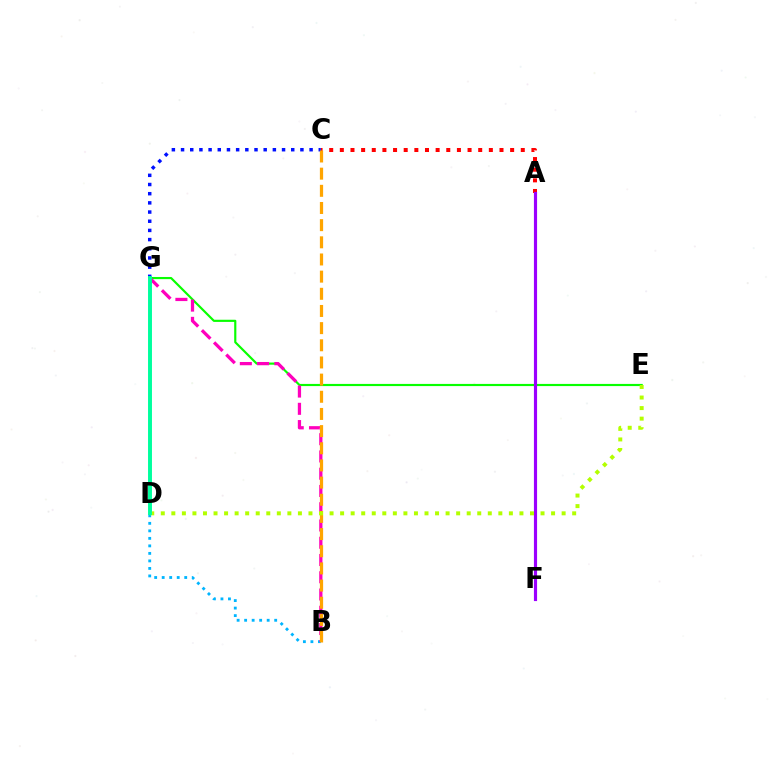{('B', 'D'): [{'color': '#00b5ff', 'line_style': 'dotted', 'thickness': 2.04}], ('C', 'G'): [{'color': '#0010ff', 'line_style': 'dotted', 'thickness': 2.49}], ('E', 'G'): [{'color': '#08ff00', 'line_style': 'solid', 'thickness': 1.56}], ('B', 'G'): [{'color': '#ff00bd', 'line_style': 'dashed', 'thickness': 2.34}], ('A', 'C'): [{'color': '#ff0000', 'line_style': 'dotted', 'thickness': 2.89}], ('B', 'C'): [{'color': '#ffa500', 'line_style': 'dashed', 'thickness': 2.33}], ('A', 'F'): [{'color': '#9b00ff', 'line_style': 'solid', 'thickness': 2.27}], ('D', 'E'): [{'color': '#b3ff00', 'line_style': 'dotted', 'thickness': 2.87}], ('D', 'G'): [{'color': '#00ff9d', 'line_style': 'solid', 'thickness': 2.84}]}